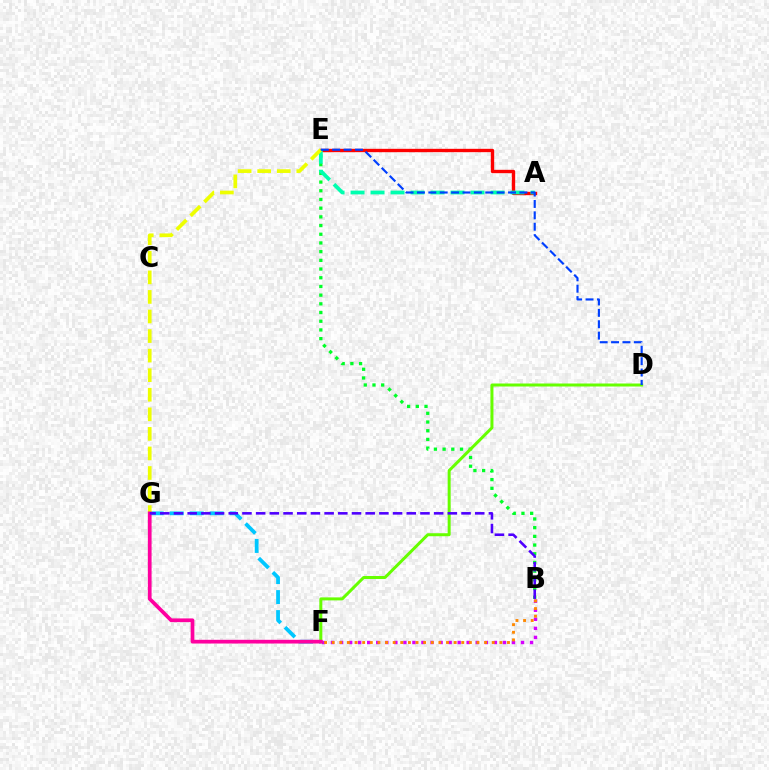{('A', 'E'): [{'color': '#ff0000', 'line_style': 'solid', 'thickness': 2.42}, {'color': '#00ffaf', 'line_style': 'dashed', 'thickness': 2.72}], ('F', 'G'): [{'color': '#00c7ff', 'line_style': 'dashed', 'thickness': 2.72}, {'color': '#ff00a0', 'line_style': 'solid', 'thickness': 2.68}], ('B', 'E'): [{'color': '#00ff27', 'line_style': 'dotted', 'thickness': 2.36}], ('E', 'G'): [{'color': '#eeff00', 'line_style': 'dashed', 'thickness': 2.66}], ('B', 'F'): [{'color': '#d600ff', 'line_style': 'dotted', 'thickness': 2.46}, {'color': '#ff8800', 'line_style': 'dotted', 'thickness': 2.07}], ('D', 'F'): [{'color': '#66ff00', 'line_style': 'solid', 'thickness': 2.16}], ('B', 'G'): [{'color': '#4f00ff', 'line_style': 'dashed', 'thickness': 1.86}], ('D', 'E'): [{'color': '#003fff', 'line_style': 'dashed', 'thickness': 1.55}]}